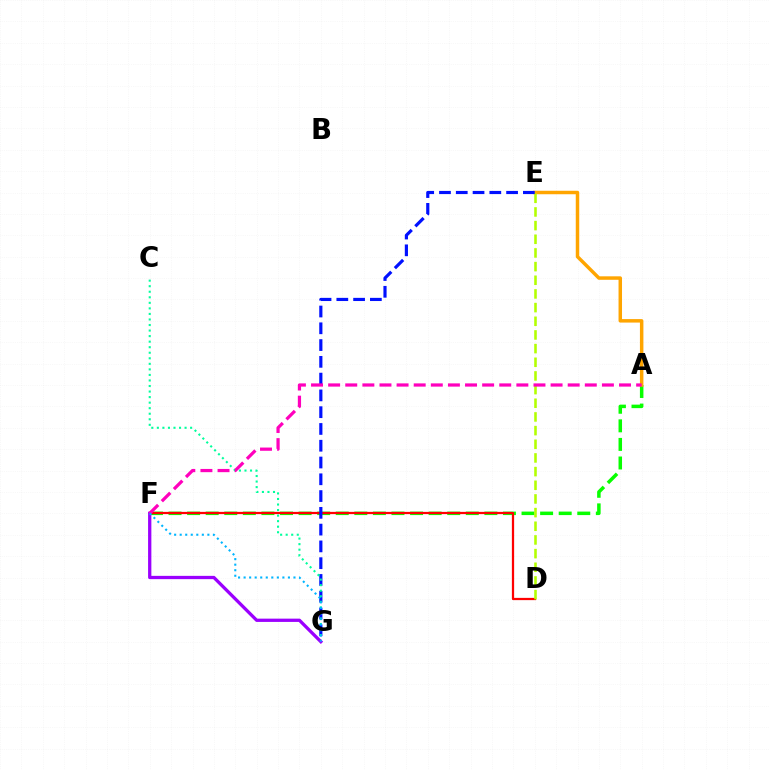{('A', 'F'): [{'color': '#08ff00', 'line_style': 'dashed', 'thickness': 2.52}, {'color': '#ff00bd', 'line_style': 'dashed', 'thickness': 2.32}], ('A', 'E'): [{'color': '#ffa500', 'line_style': 'solid', 'thickness': 2.5}], ('D', 'F'): [{'color': '#ff0000', 'line_style': 'solid', 'thickness': 1.62}], ('D', 'E'): [{'color': '#b3ff00', 'line_style': 'dashed', 'thickness': 1.86}], ('E', 'G'): [{'color': '#0010ff', 'line_style': 'dashed', 'thickness': 2.28}], ('C', 'G'): [{'color': '#00ff9d', 'line_style': 'dotted', 'thickness': 1.51}], ('F', 'G'): [{'color': '#9b00ff', 'line_style': 'solid', 'thickness': 2.36}, {'color': '#00b5ff', 'line_style': 'dotted', 'thickness': 1.51}]}